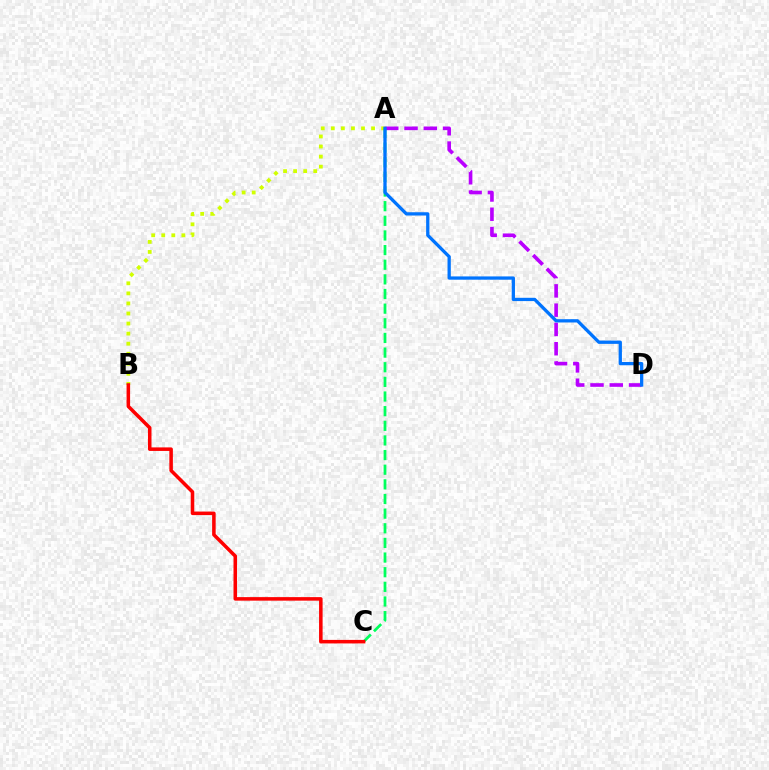{('A', 'B'): [{'color': '#d1ff00', 'line_style': 'dotted', 'thickness': 2.73}], ('A', 'C'): [{'color': '#00ff5c', 'line_style': 'dashed', 'thickness': 1.99}], ('A', 'D'): [{'color': '#b900ff', 'line_style': 'dashed', 'thickness': 2.62}, {'color': '#0074ff', 'line_style': 'solid', 'thickness': 2.36}], ('B', 'C'): [{'color': '#ff0000', 'line_style': 'solid', 'thickness': 2.55}]}